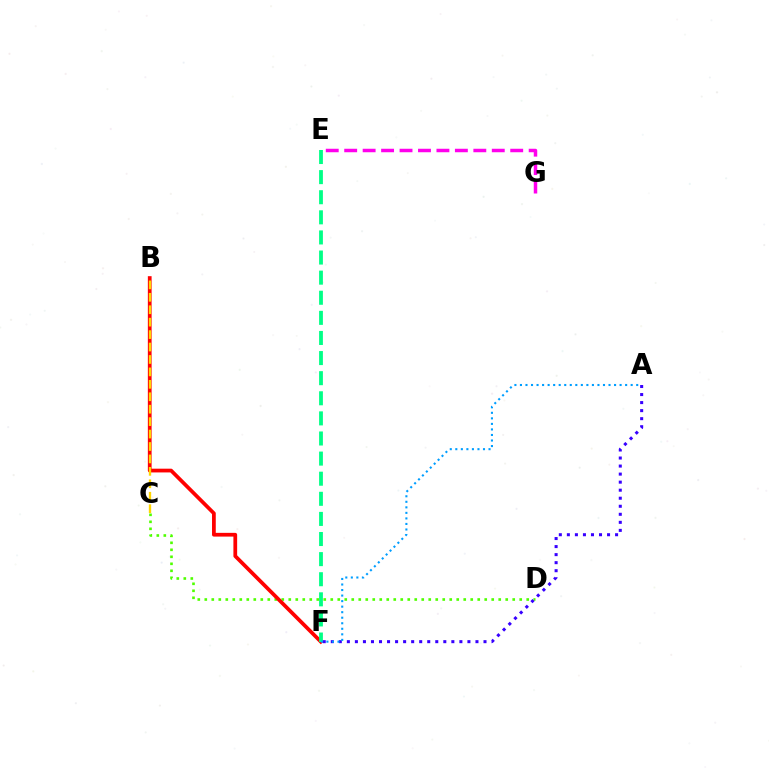{('C', 'D'): [{'color': '#4fff00', 'line_style': 'dotted', 'thickness': 1.9}], ('E', 'G'): [{'color': '#ff00ed', 'line_style': 'dashed', 'thickness': 2.51}], ('B', 'F'): [{'color': '#ff0000', 'line_style': 'solid', 'thickness': 2.7}], ('A', 'F'): [{'color': '#3700ff', 'line_style': 'dotted', 'thickness': 2.18}, {'color': '#009eff', 'line_style': 'dotted', 'thickness': 1.5}], ('E', 'F'): [{'color': '#00ff86', 'line_style': 'dashed', 'thickness': 2.73}], ('B', 'C'): [{'color': '#ffd500', 'line_style': 'dashed', 'thickness': 1.69}]}